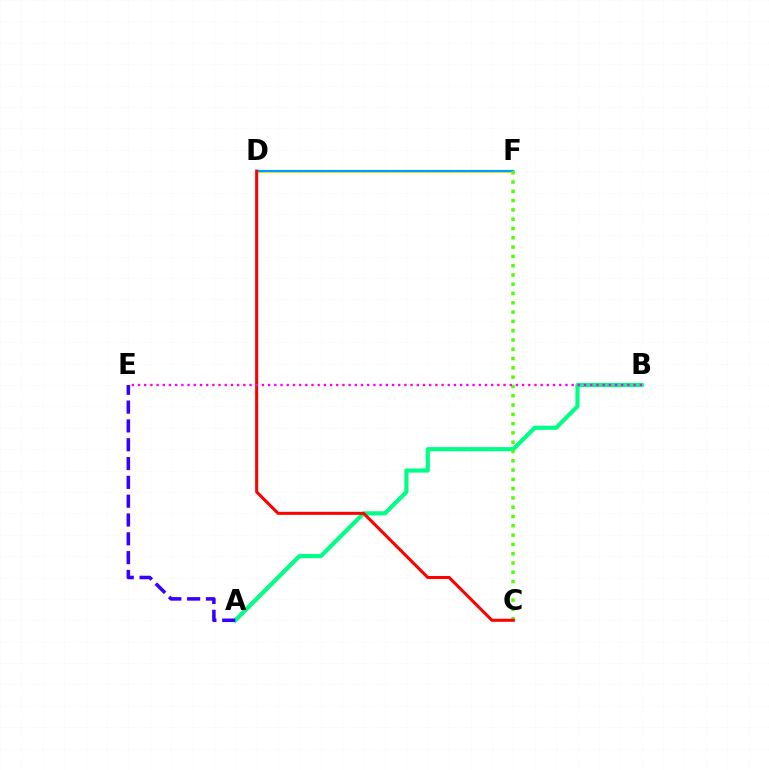{('D', 'F'): [{'color': '#ffd500', 'line_style': 'solid', 'thickness': 1.94}, {'color': '#009eff', 'line_style': 'solid', 'thickness': 1.56}], ('A', 'B'): [{'color': '#00ff86', 'line_style': 'solid', 'thickness': 2.98}], ('C', 'F'): [{'color': '#4fff00', 'line_style': 'dotted', 'thickness': 2.52}], ('C', 'D'): [{'color': '#ff0000', 'line_style': 'solid', 'thickness': 2.19}], ('A', 'E'): [{'color': '#3700ff', 'line_style': 'dashed', 'thickness': 2.56}], ('B', 'E'): [{'color': '#ff00ed', 'line_style': 'dotted', 'thickness': 1.68}]}